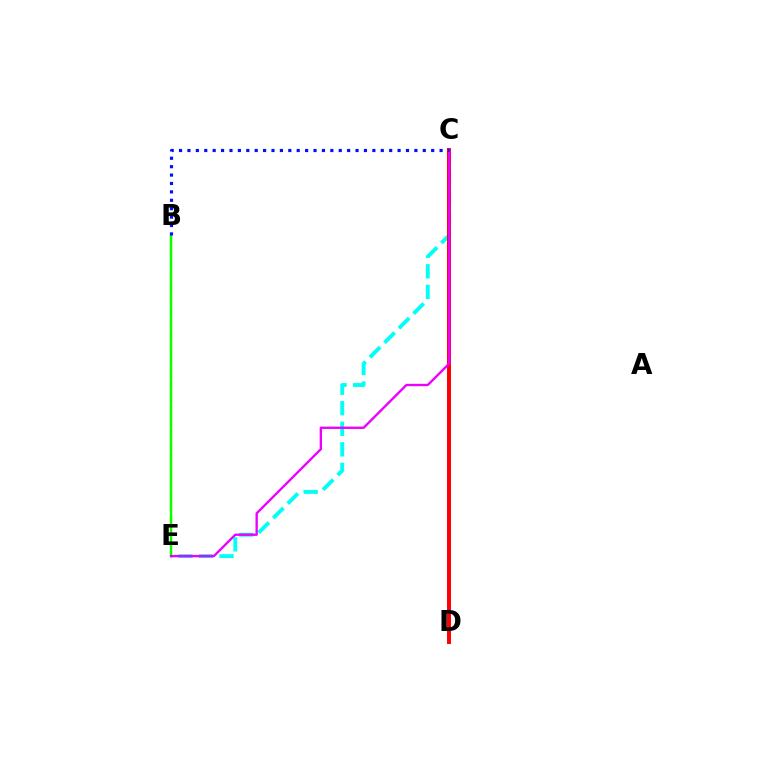{('C', 'E'): [{'color': '#00fff6', 'line_style': 'dashed', 'thickness': 2.79}, {'color': '#ee00ff', 'line_style': 'solid', 'thickness': 1.69}], ('B', 'E'): [{'color': '#fcf500', 'line_style': 'dashed', 'thickness': 1.66}, {'color': '#08ff00', 'line_style': 'solid', 'thickness': 1.75}], ('C', 'D'): [{'color': '#ff0000', 'line_style': 'solid', 'thickness': 2.85}], ('B', 'C'): [{'color': '#0010ff', 'line_style': 'dotted', 'thickness': 2.28}]}